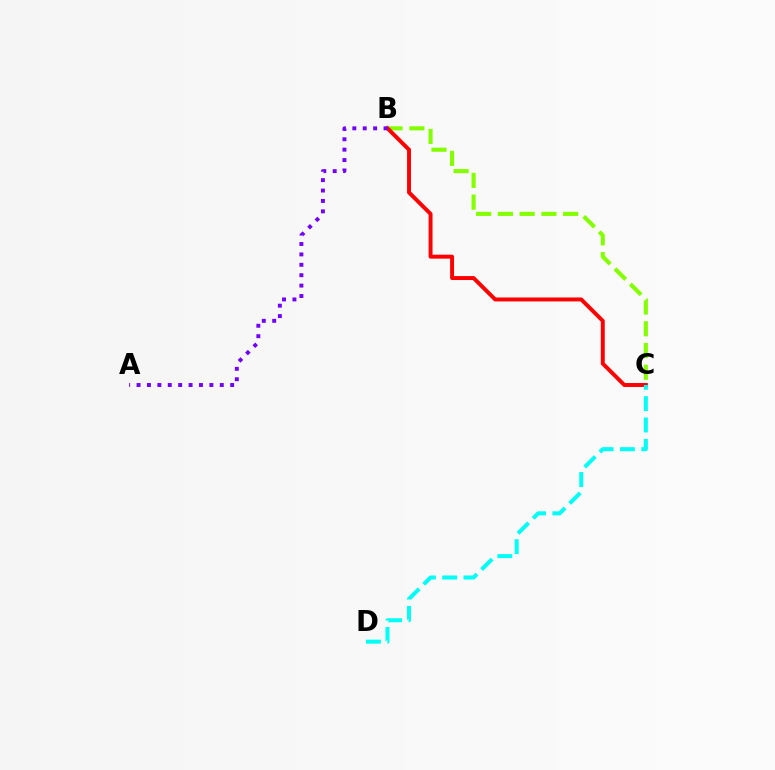{('B', 'C'): [{'color': '#84ff00', 'line_style': 'dashed', 'thickness': 2.96}, {'color': '#ff0000', 'line_style': 'solid', 'thickness': 2.84}], ('C', 'D'): [{'color': '#00fff6', 'line_style': 'dashed', 'thickness': 2.9}], ('A', 'B'): [{'color': '#7200ff', 'line_style': 'dotted', 'thickness': 2.83}]}